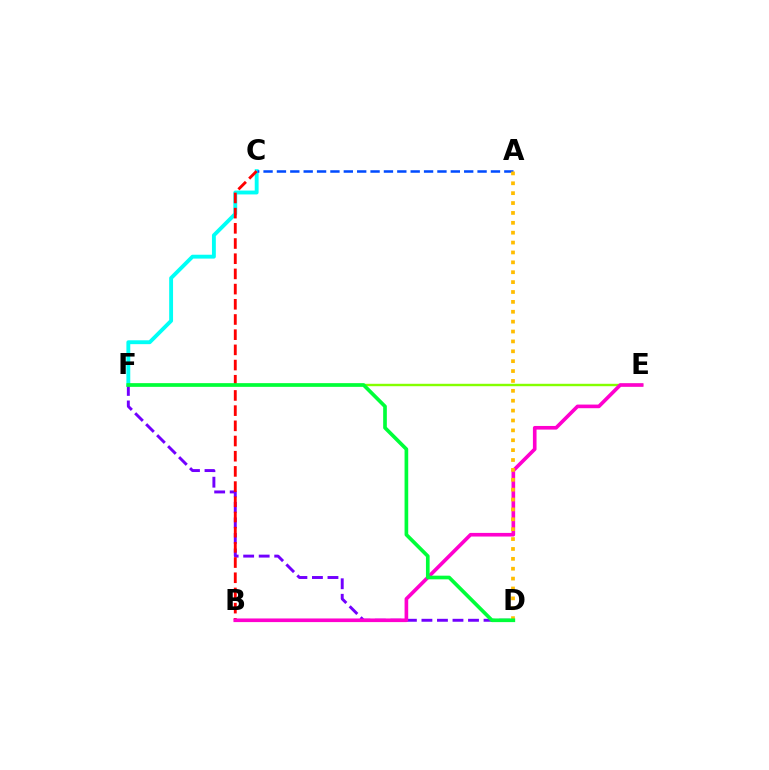{('C', 'F'): [{'color': '#00fff6', 'line_style': 'solid', 'thickness': 2.79}], ('D', 'F'): [{'color': '#7200ff', 'line_style': 'dashed', 'thickness': 2.11}, {'color': '#00ff39', 'line_style': 'solid', 'thickness': 2.64}], ('B', 'C'): [{'color': '#ff0000', 'line_style': 'dashed', 'thickness': 2.06}], ('A', 'C'): [{'color': '#004bff', 'line_style': 'dashed', 'thickness': 1.82}], ('E', 'F'): [{'color': '#84ff00', 'line_style': 'solid', 'thickness': 1.74}], ('B', 'E'): [{'color': '#ff00cf', 'line_style': 'solid', 'thickness': 2.62}], ('A', 'D'): [{'color': '#ffbd00', 'line_style': 'dotted', 'thickness': 2.69}]}